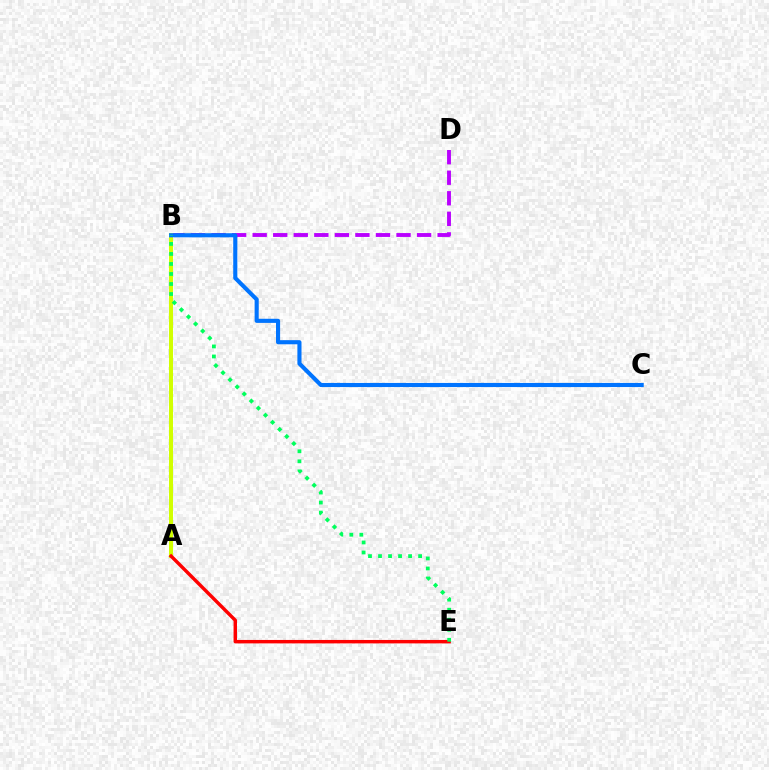{('B', 'D'): [{'color': '#b900ff', 'line_style': 'dashed', 'thickness': 2.79}], ('A', 'B'): [{'color': '#d1ff00', 'line_style': 'solid', 'thickness': 2.89}], ('B', 'C'): [{'color': '#0074ff', 'line_style': 'solid', 'thickness': 2.96}], ('A', 'E'): [{'color': '#ff0000', 'line_style': 'solid', 'thickness': 2.48}], ('B', 'E'): [{'color': '#00ff5c', 'line_style': 'dotted', 'thickness': 2.72}]}